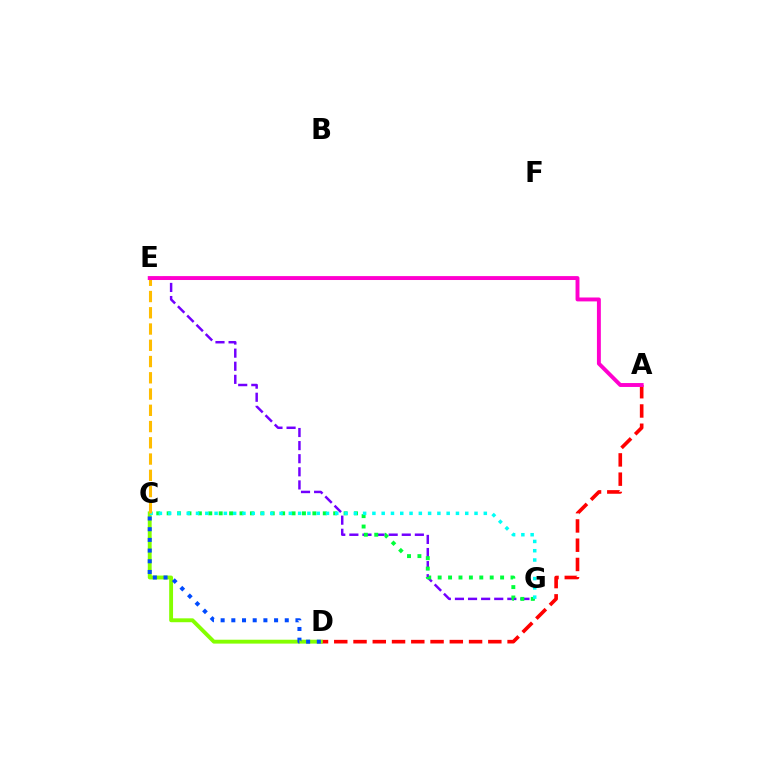{('A', 'D'): [{'color': '#ff0000', 'line_style': 'dashed', 'thickness': 2.62}], ('C', 'D'): [{'color': '#84ff00', 'line_style': 'solid', 'thickness': 2.79}, {'color': '#004bff', 'line_style': 'dotted', 'thickness': 2.9}], ('E', 'G'): [{'color': '#7200ff', 'line_style': 'dashed', 'thickness': 1.78}], ('C', 'G'): [{'color': '#00ff39', 'line_style': 'dotted', 'thickness': 2.83}, {'color': '#00fff6', 'line_style': 'dotted', 'thickness': 2.52}], ('C', 'E'): [{'color': '#ffbd00', 'line_style': 'dashed', 'thickness': 2.21}], ('A', 'E'): [{'color': '#ff00cf', 'line_style': 'solid', 'thickness': 2.82}]}